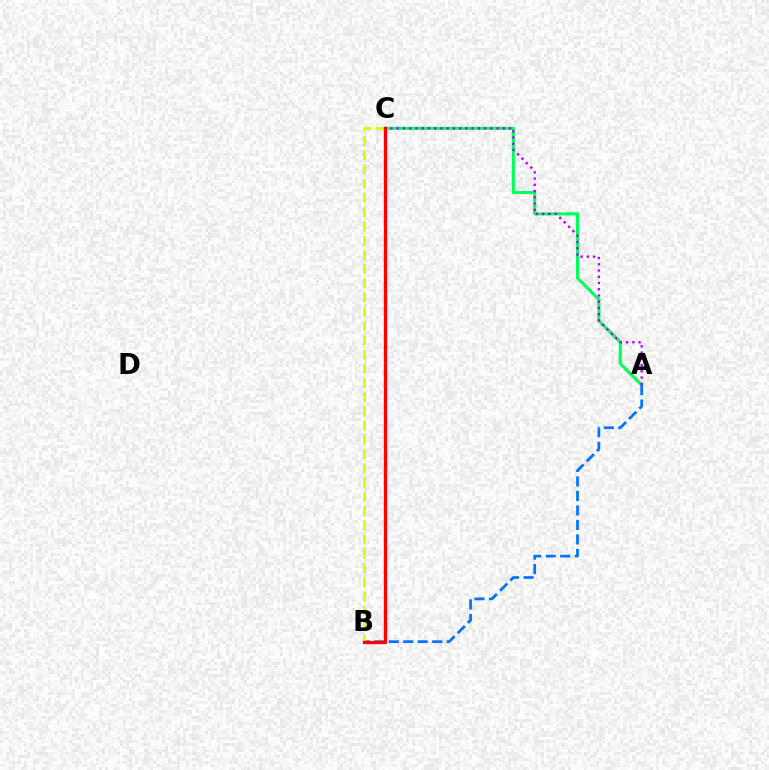{('A', 'C'): [{'color': '#00ff5c', 'line_style': 'solid', 'thickness': 2.22}, {'color': '#b900ff', 'line_style': 'dotted', 'thickness': 1.7}], ('A', 'B'): [{'color': '#0074ff', 'line_style': 'dashed', 'thickness': 1.97}], ('B', 'C'): [{'color': '#d1ff00', 'line_style': 'dashed', 'thickness': 1.93}, {'color': '#ff0000', 'line_style': 'solid', 'thickness': 2.4}]}